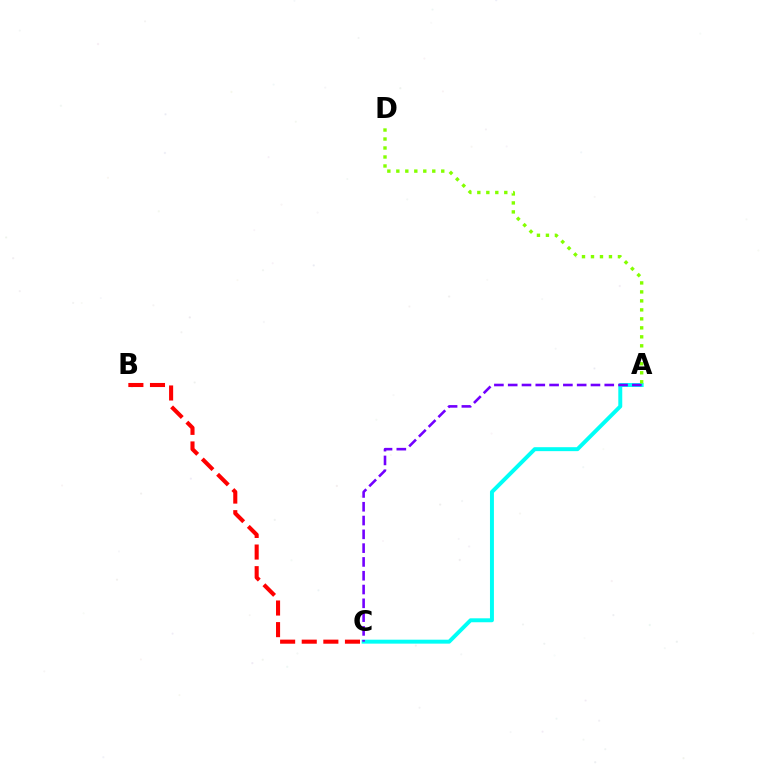{('B', 'C'): [{'color': '#ff0000', 'line_style': 'dashed', 'thickness': 2.94}], ('A', 'C'): [{'color': '#00fff6', 'line_style': 'solid', 'thickness': 2.84}, {'color': '#7200ff', 'line_style': 'dashed', 'thickness': 1.87}], ('A', 'D'): [{'color': '#84ff00', 'line_style': 'dotted', 'thickness': 2.44}]}